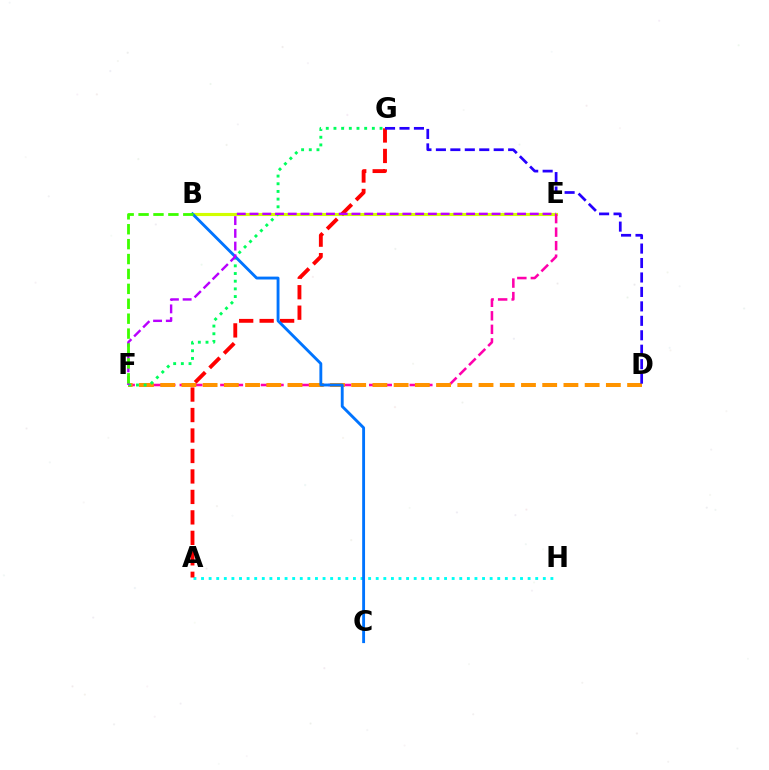{('A', 'H'): [{'color': '#00fff6', 'line_style': 'dotted', 'thickness': 2.06}], ('B', 'E'): [{'color': '#d1ff00', 'line_style': 'solid', 'thickness': 2.25}], ('E', 'F'): [{'color': '#ff00ac', 'line_style': 'dashed', 'thickness': 1.84}, {'color': '#b900ff', 'line_style': 'dashed', 'thickness': 1.73}], ('D', 'F'): [{'color': '#ff9400', 'line_style': 'dashed', 'thickness': 2.88}], ('F', 'G'): [{'color': '#00ff5c', 'line_style': 'dotted', 'thickness': 2.09}], ('A', 'G'): [{'color': '#ff0000', 'line_style': 'dashed', 'thickness': 2.78}], ('B', 'C'): [{'color': '#0074ff', 'line_style': 'solid', 'thickness': 2.07}], ('B', 'F'): [{'color': '#3dff00', 'line_style': 'dashed', 'thickness': 2.03}], ('D', 'G'): [{'color': '#2500ff', 'line_style': 'dashed', 'thickness': 1.96}]}